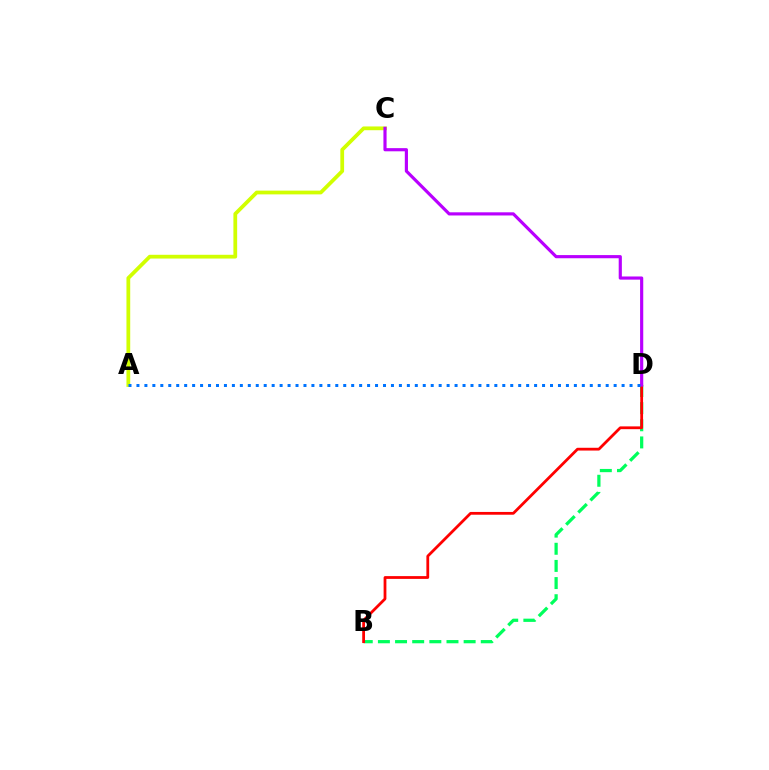{('B', 'D'): [{'color': '#00ff5c', 'line_style': 'dashed', 'thickness': 2.33}, {'color': '#ff0000', 'line_style': 'solid', 'thickness': 2.0}], ('A', 'C'): [{'color': '#d1ff00', 'line_style': 'solid', 'thickness': 2.71}], ('C', 'D'): [{'color': '#b900ff', 'line_style': 'solid', 'thickness': 2.28}], ('A', 'D'): [{'color': '#0074ff', 'line_style': 'dotted', 'thickness': 2.16}]}